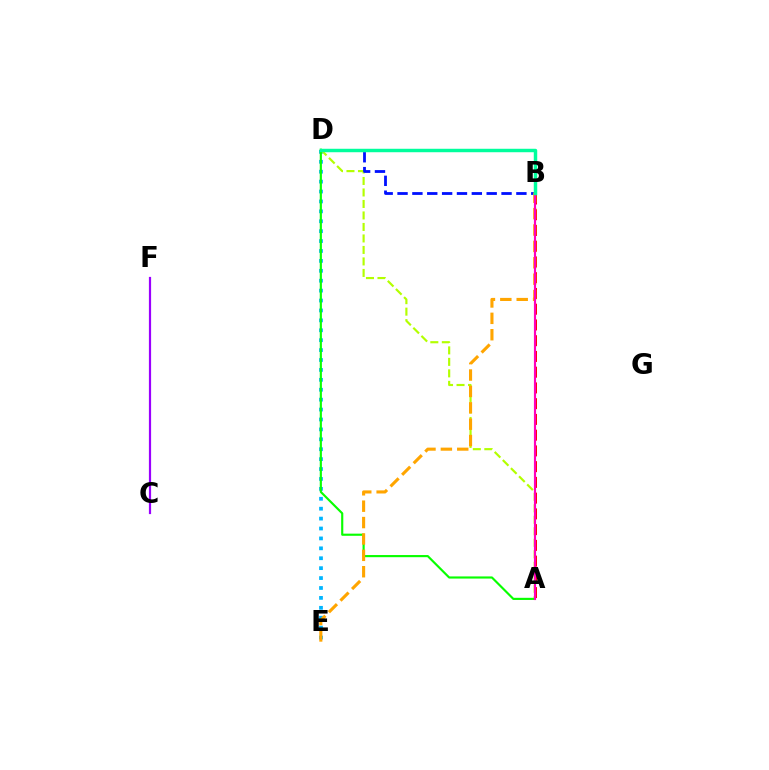{('D', 'E'): [{'color': '#00b5ff', 'line_style': 'dotted', 'thickness': 2.69}], ('A', 'D'): [{'color': '#b3ff00', 'line_style': 'dashed', 'thickness': 1.56}, {'color': '#08ff00', 'line_style': 'solid', 'thickness': 1.55}], ('B', 'D'): [{'color': '#0010ff', 'line_style': 'dashed', 'thickness': 2.02}, {'color': '#00ff9d', 'line_style': 'solid', 'thickness': 2.48}], ('A', 'B'): [{'color': '#ff0000', 'line_style': 'dashed', 'thickness': 2.14}, {'color': '#ff00bd', 'line_style': 'solid', 'thickness': 1.55}], ('C', 'F'): [{'color': '#9b00ff', 'line_style': 'solid', 'thickness': 1.59}], ('B', 'E'): [{'color': '#ffa500', 'line_style': 'dashed', 'thickness': 2.23}]}